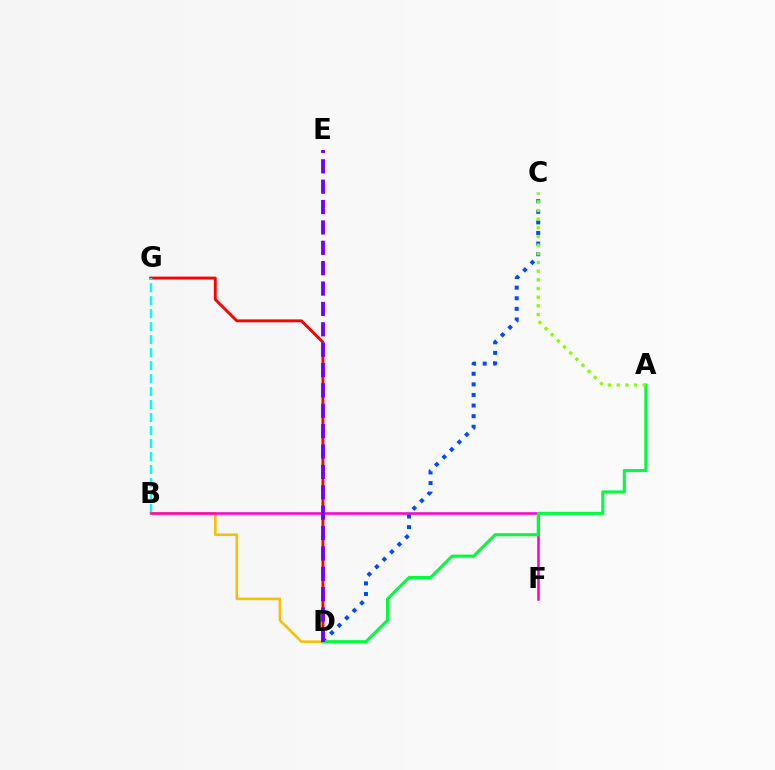{('D', 'G'): [{'color': '#ff0000', 'line_style': 'solid', 'thickness': 2.08}], ('B', 'G'): [{'color': '#00fff6', 'line_style': 'dashed', 'thickness': 1.76}], ('B', 'D'): [{'color': '#ffbd00', 'line_style': 'solid', 'thickness': 1.86}], ('B', 'F'): [{'color': '#ff00cf', 'line_style': 'solid', 'thickness': 1.85}], ('C', 'D'): [{'color': '#004bff', 'line_style': 'dotted', 'thickness': 2.88}], ('A', 'D'): [{'color': '#00ff39', 'line_style': 'solid', 'thickness': 2.2}], ('D', 'E'): [{'color': '#7200ff', 'line_style': 'dashed', 'thickness': 2.77}], ('A', 'C'): [{'color': '#84ff00', 'line_style': 'dotted', 'thickness': 2.36}]}